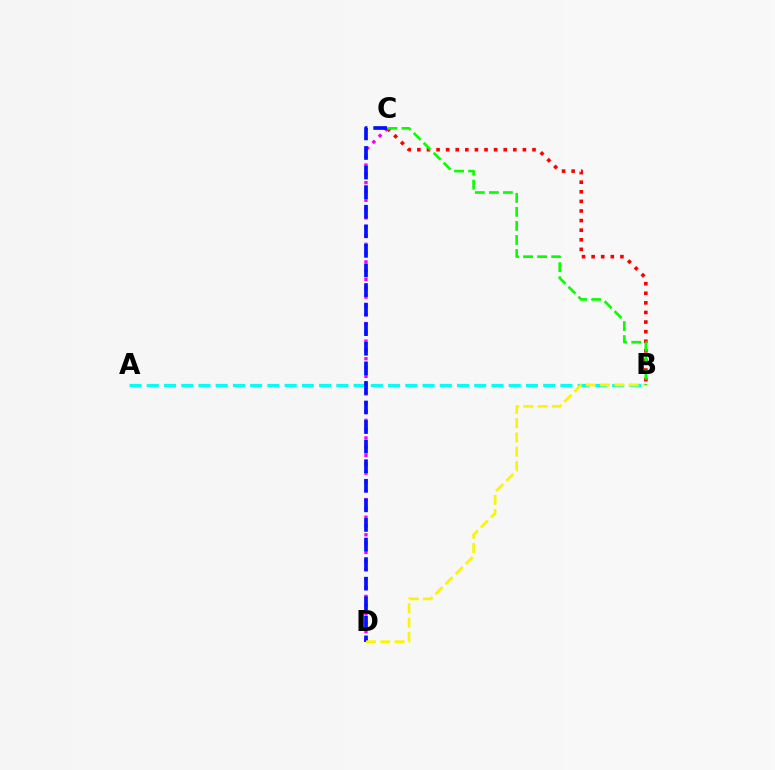{('C', 'D'): [{'color': '#ee00ff', 'line_style': 'dotted', 'thickness': 2.39}, {'color': '#0010ff', 'line_style': 'dashed', 'thickness': 2.66}], ('B', 'C'): [{'color': '#ff0000', 'line_style': 'dotted', 'thickness': 2.61}, {'color': '#08ff00', 'line_style': 'dashed', 'thickness': 1.91}], ('A', 'B'): [{'color': '#00fff6', 'line_style': 'dashed', 'thickness': 2.34}], ('B', 'D'): [{'color': '#fcf500', 'line_style': 'dashed', 'thickness': 1.94}]}